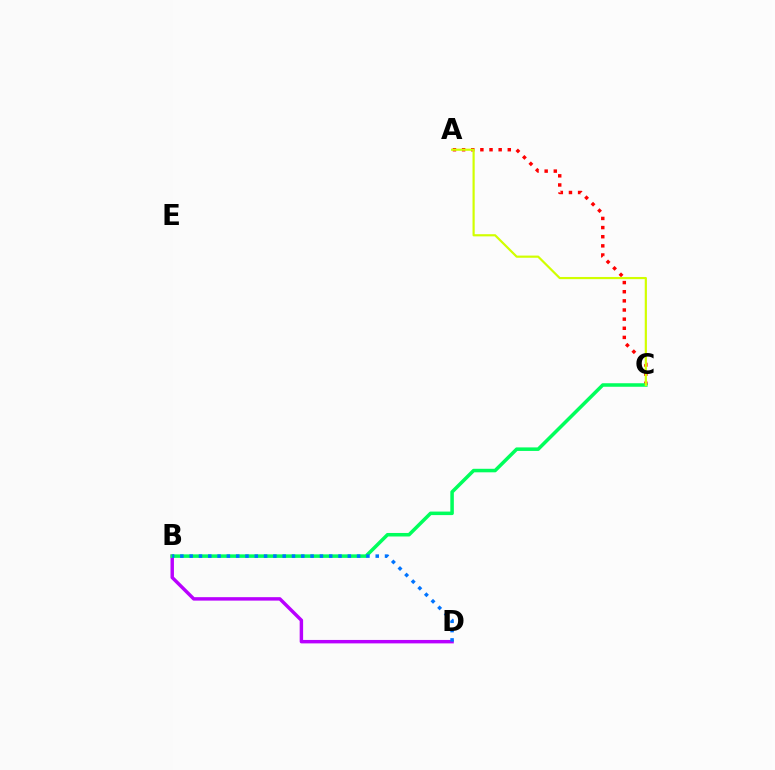{('B', 'D'): [{'color': '#b900ff', 'line_style': 'solid', 'thickness': 2.48}, {'color': '#0074ff', 'line_style': 'dotted', 'thickness': 2.53}], ('A', 'C'): [{'color': '#ff0000', 'line_style': 'dotted', 'thickness': 2.48}, {'color': '#d1ff00', 'line_style': 'solid', 'thickness': 1.57}], ('B', 'C'): [{'color': '#00ff5c', 'line_style': 'solid', 'thickness': 2.54}]}